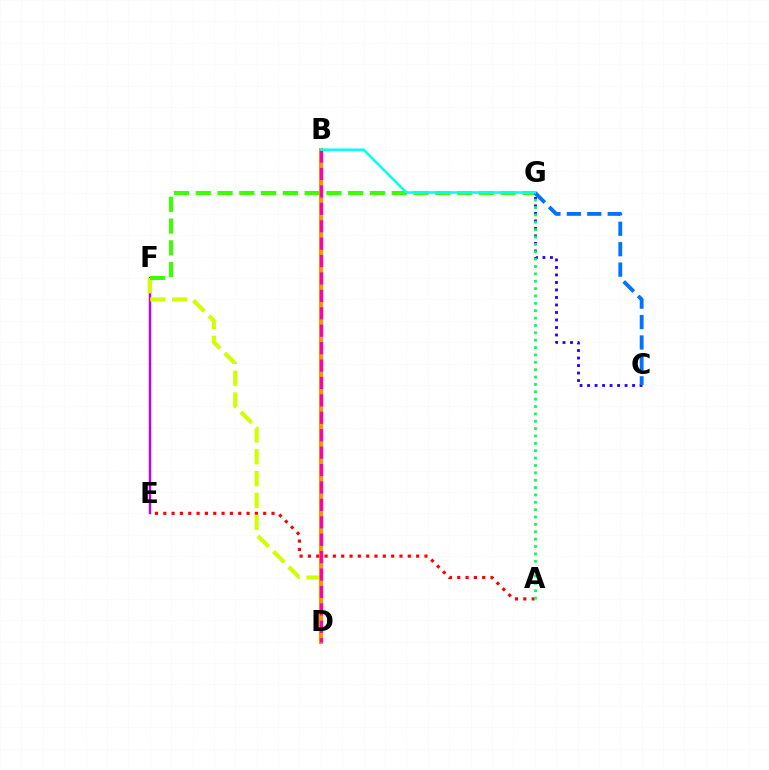{('A', 'E'): [{'color': '#ff0000', 'line_style': 'dotted', 'thickness': 2.26}], ('E', 'F'): [{'color': '#b900ff', 'line_style': 'solid', 'thickness': 1.75}], ('D', 'F'): [{'color': '#d1ff00', 'line_style': 'dashed', 'thickness': 2.97}], ('F', 'G'): [{'color': '#3dff00', 'line_style': 'dashed', 'thickness': 2.96}], ('B', 'D'): [{'color': '#ff9400', 'line_style': 'solid', 'thickness': 2.91}, {'color': '#ff00ac', 'line_style': 'dashed', 'thickness': 2.37}], ('C', 'G'): [{'color': '#2500ff', 'line_style': 'dotted', 'thickness': 2.04}, {'color': '#0074ff', 'line_style': 'dashed', 'thickness': 2.78}], ('A', 'G'): [{'color': '#00ff5c', 'line_style': 'dotted', 'thickness': 2.0}], ('B', 'G'): [{'color': '#00fff6', 'line_style': 'solid', 'thickness': 1.79}]}